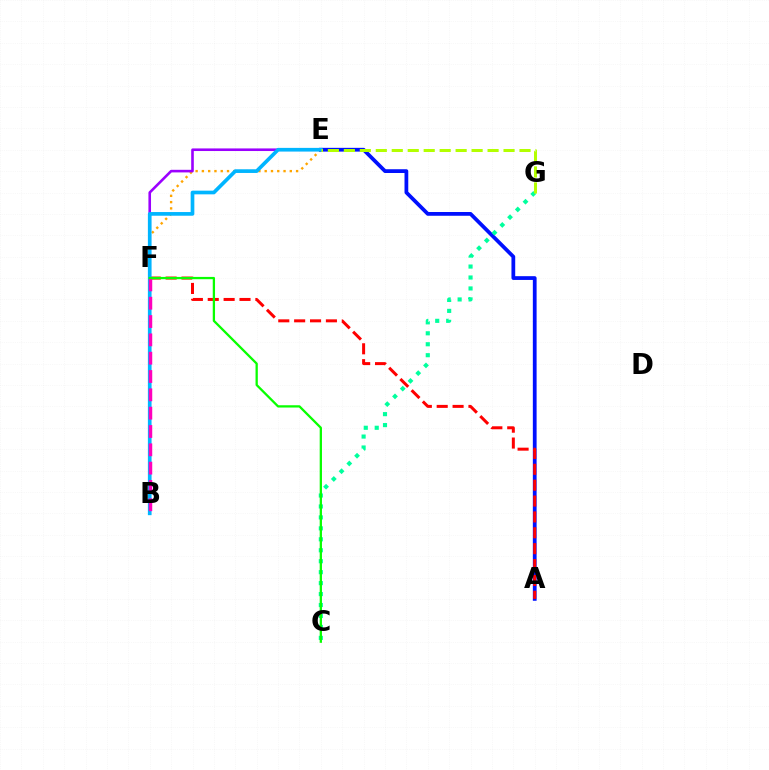{('B', 'E'): [{'color': '#ffa500', 'line_style': 'dotted', 'thickness': 1.71}, {'color': '#00b5ff', 'line_style': 'solid', 'thickness': 2.65}], ('A', 'E'): [{'color': '#0010ff', 'line_style': 'solid', 'thickness': 2.71}], ('E', 'F'): [{'color': '#9b00ff', 'line_style': 'solid', 'thickness': 1.87}], ('C', 'G'): [{'color': '#00ff9d', 'line_style': 'dotted', 'thickness': 2.98}], ('A', 'F'): [{'color': '#ff0000', 'line_style': 'dashed', 'thickness': 2.16}], ('E', 'G'): [{'color': '#b3ff00', 'line_style': 'dashed', 'thickness': 2.17}], ('B', 'F'): [{'color': '#ff00bd', 'line_style': 'dashed', 'thickness': 2.49}], ('C', 'F'): [{'color': '#08ff00', 'line_style': 'solid', 'thickness': 1.64}]}